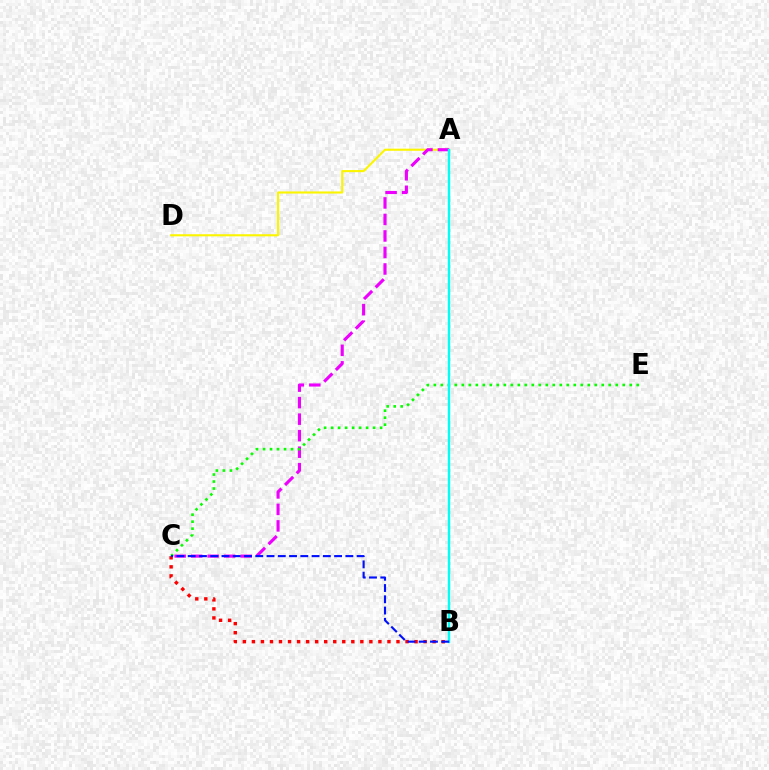{('A', 'D'): [{'color': '#fcf500', 'line_style': 'solid', 'thickness': 1.53}], ('A', 'C'): [{'color': '#ee00ff', 'line_style': 'dashed', 'thickness': 2.24}], ('B', 'C'): [{'color': '#ff0000', 'line_style': 'dotted', 'thickness': 2.46}, {'color': '#0010ff', 'line_style': 'dashed', 'thickness': 1.53}], ('C', 'E'): [{'color': '#08ff00', 'line_style': 'dotted', 'thickness': 1.9}], ('A', 'B'): [{'color': '#00fff6', 'line_style': 'solid', 'thickness': 1.74}]}